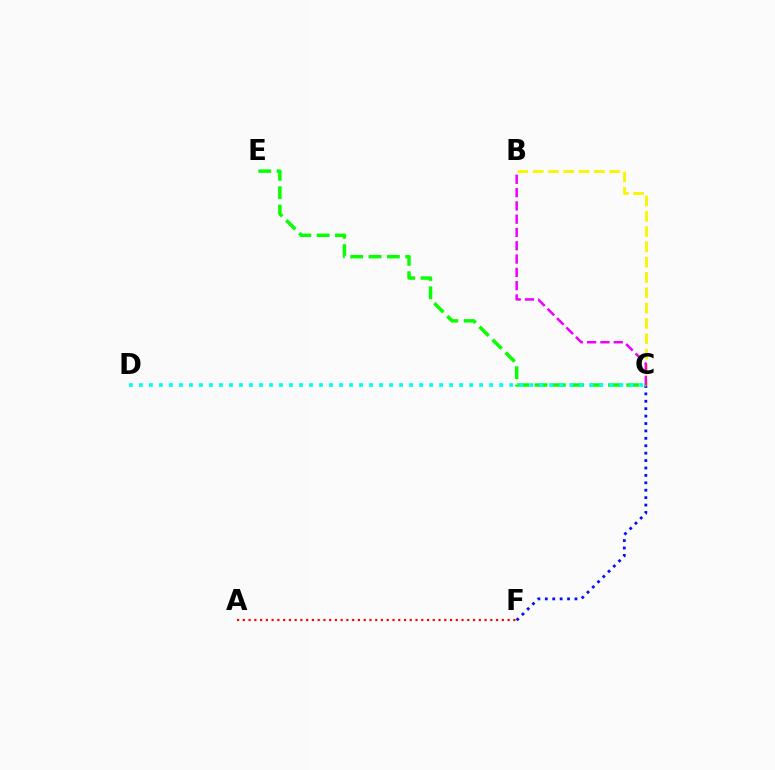{('A', 'F'): [{'color': '#ff0000', 'line_style': 'dotted', 'thickness': 1.56}], ('C', 'F'): [{'color': '#0010ff', 'line_style': 'dotted', 'thickness': 2.01}], ('C', 'E'): [{'color': '#08ff00', 'line_style': 'dashed', 'thickness': 2.49}], ('B', 'C'): [{'color': '#fcf500', 'line_style': 'dashed', 'thickness': 2.08}, {'color': '#ee00ff', 'line_style': 'dashed', 'thickness': 1.81}], ('C', 'D'): [{'color': '#00fff6', 'line_style': 'dotted', 'thickness': 2.72}]}